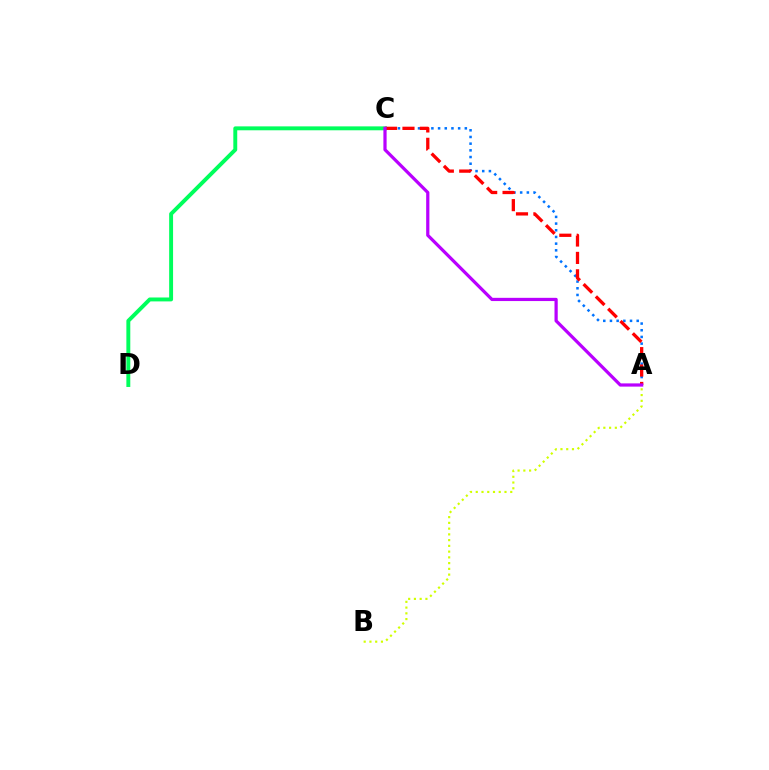{('A', 'C'): [{'color': '#0074ff', 'line_style': 'dotted', 'thickness': 1.82}, {'color': '#ff0000', 'line_style': 'dashed', 'thickness': 2.36}, {'color': '#b900ff', 'line_style': 'solid', 'thickness': 2.32}], ('C', 'D'): [{'color': '#00ff5c', 'line_style': 'solid', 'thickness': 2.82}], ('A', 'B'): [{'color': '#d1ff00', 'line_style': 'dotted', 'thickness': 1.56}]}